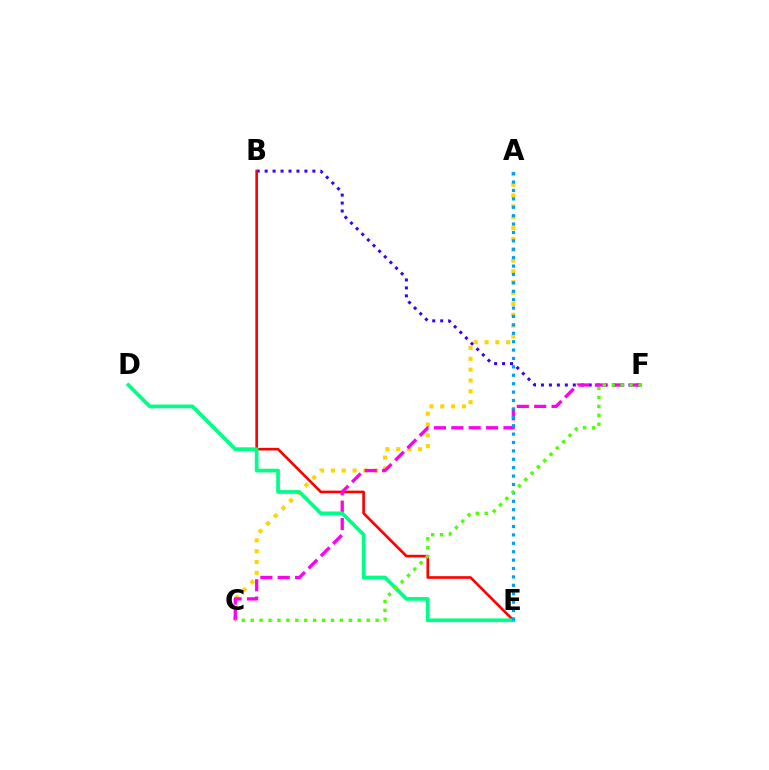{('B', 'F'): [{'color': '#3700ff', 'line_style': 'dotted', 'thickness': 2.16}], ('B', 'E'): [{'color': '#ff0000', 'line_style': 'solid', 'thickness': 1.9}], ('A', 'C'): [{'color': '#ffd500', 'line_style': 'dotted', 'thickness': 2.95}], ('C', 'F'): [{'color': '#ff00ed', 'line_style': 'dashed', 'thickness': 2.36}, {'color': '#4fff00', 'line_style': 'dotted', 'thickness': 2.42}], ('D', 'E'): [{'color': '#00ff86', 'line_style': 'solid', 'thickness': 2.67}], ('A', 'E'): [{'color': '#009eff', 'line_style': 'dotted', 'thickness': 2.28}]}